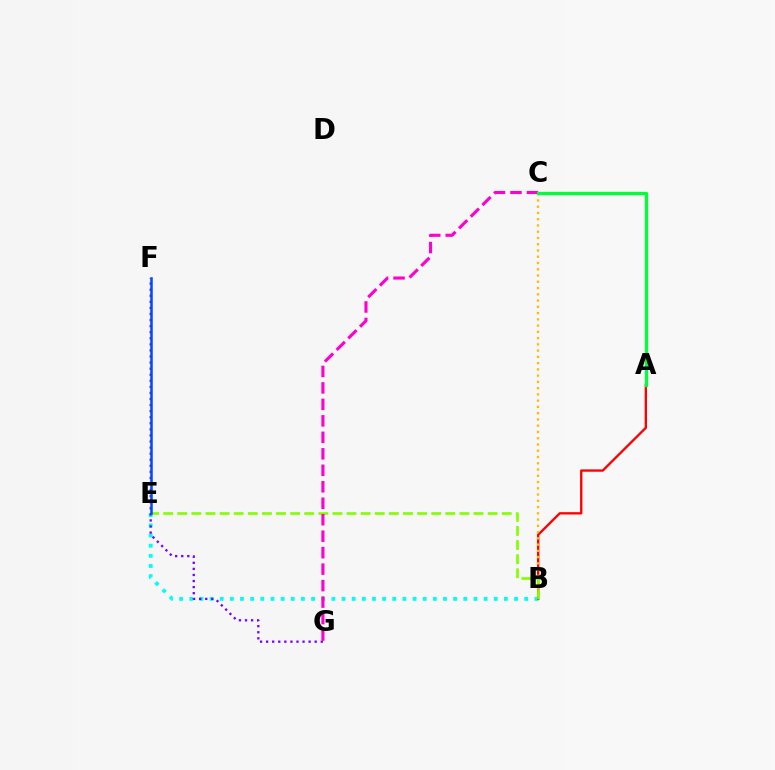{('B', 'E'): [{'color': '#00fff6', 'line_style': 'dotted', 'thickness': 2.76}, {'color': '#84ff00', 'line_style': 'dashed', 'thickness': 1.92}], ('A', 'B'): [{'color': '#ff0000', 'line_style': 'solid', 'thickness': 1.69}], ('B', 'C'): [{'color': '#ffbd00', 'line_style': 'dotted', 'thickness': 1.7}], ('F', 'G'): [{'color': '#7200ff', 'line_style': 'dotted', 'thickness': 1.65}], ('C', 'G'): [{'color': '#ff00cf', 'line_style': 'dashed', 'thickness': 2.24}], ('E', 'F'): [{'color': '#004bff', 'line_style': 'solid', 'thickness': 1.82}], ('A', 'C'): [{'color': '#00ff39', 'line_style': 'solid', 'thickness': 2.34}]}